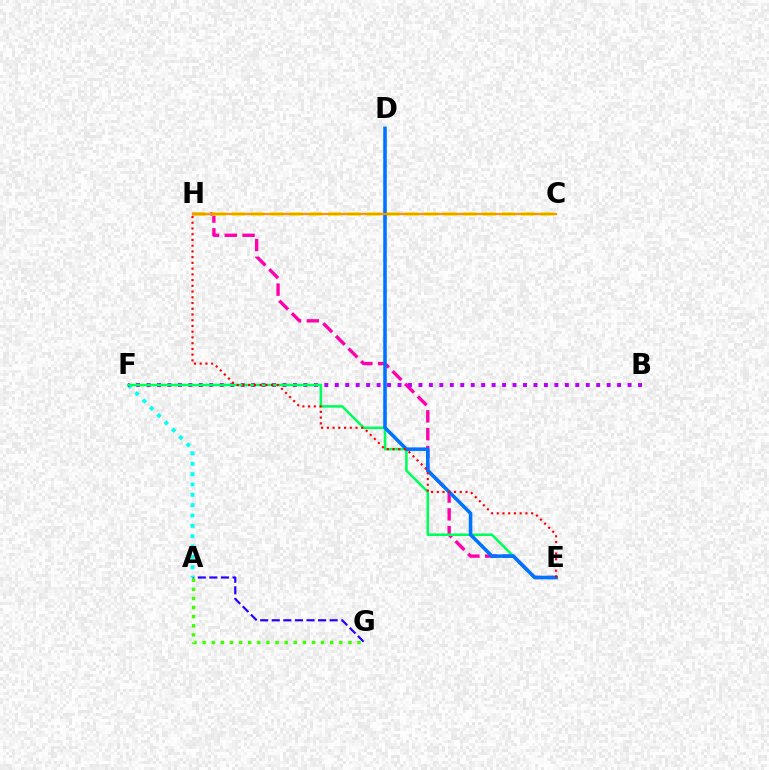{('A', 'G'): [{'color': '#2500ff', 'line_style': 'dashed', 'thickness': 1.57}, {'color': '#3dff00', 'line_style': 'dotted', 'thickness': 2.48}], ('A', 'F'): [{'color': '#00fff6', 'line_style': 'dotted', 'thickness': 2.81}], ('E', 'H'): [{'color': '#ff00ac', 'line_style': 'dashed', 'thickness': 2.42}, {'color': '#ff0000', 'line_style': 'dotted', 'thickness': 1.56}], ('B', 'F'): [{'color': '#b900ff', 'line_style': 'dotted', 'thickness': 2.84}], ('C', 'H'): [{'color': '#d1ff00', 'line_style': 'dashed', 'thickness': 2.62}, {'color': '#ff9400', 'line_style': 'solid', 'thickness': 1.61}], ('E', 'F'): [{'color': '#00ff5c', 'line_style': 'solid', 'thickness': 1.83}], ('D', 'E'): [{'color': '#0074ff', 'line_style': 'solid', 'thickness': 2.57}]}